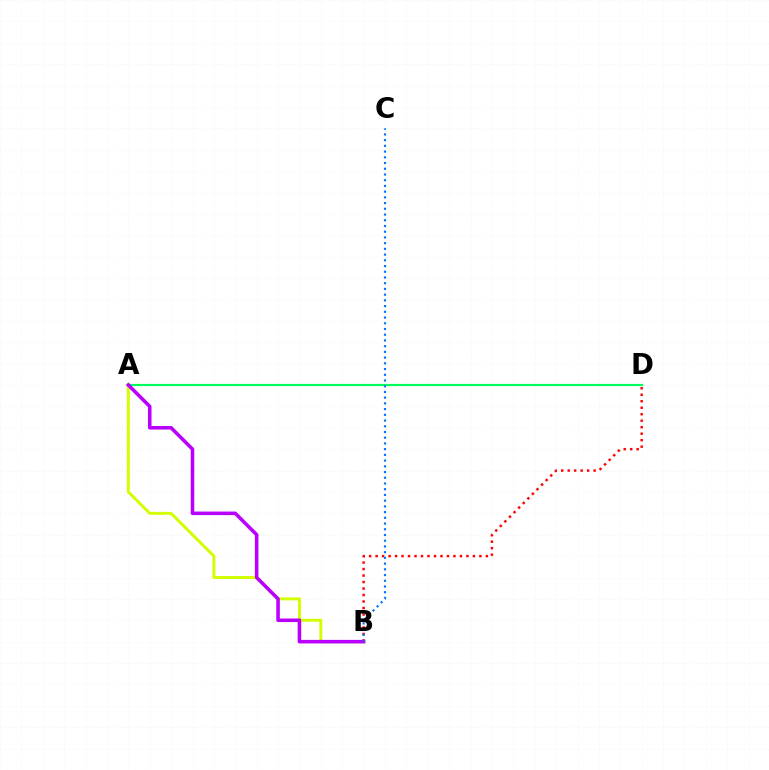{('A', 'D'): [{'color': '#00ff5c', 'line_style': 'solid', 'thickness': 1.58}], ('A', 'B'): [{'color': '#d1ff00', 'line_style': 'solid', 'thickness': 2.12}, {'color': '#b900ff', 'line_style': 'solid', 'thickness': 2.56}], ('B', 'D'): [{'color': '#ff0000', 'line_style': 'dotted', 'thickness': 1.76}], ('B', 'C'): [{'color': '#0074ff', 'line_style': 'dotted', 'thickness': 1.55}]}